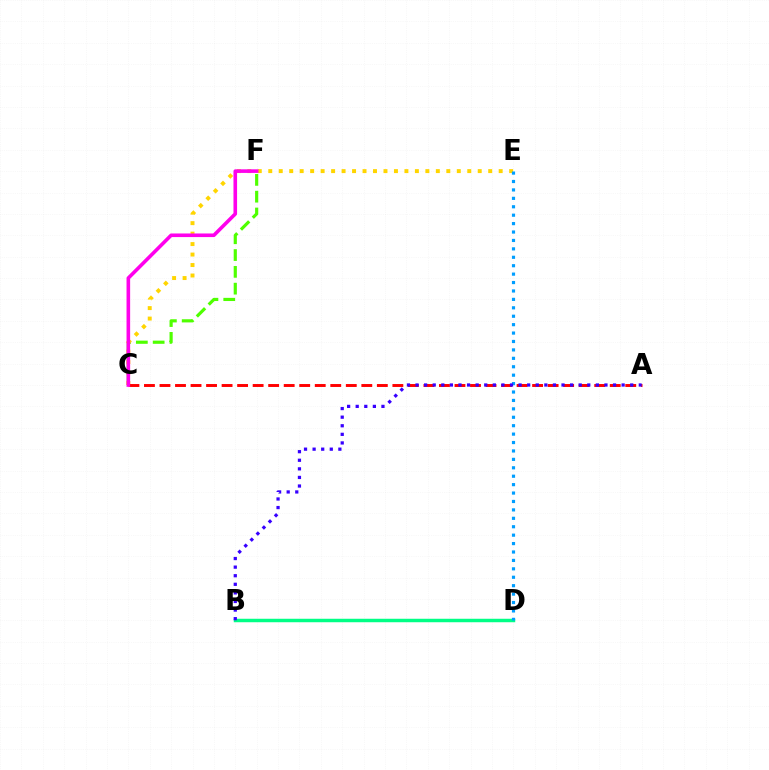{('C', 'F'): [{'color': '#4fff00', 'line_style': 'dashed', 'thickness': 2.28}, {'color': '#ff00ed', 'line_style': 'solid', 'thickness': 2.6}], ('C', 'E'): [{'color': '#ffd500', 'line_style': 'dotted', 'thickness': 2.85}], ('B', 'D'): [{'color': '#00ff86', 'line_style': 'solid', 'thickness': 2.5}], ('A', 'C'): [{'color': '#ff0000', 'line_style': 'dashed', 'thickness': 2.11}], ('D', 'E'): [{'color': '#009eff', 'line_style': 'dotted', 'thickness': 2.29}], ('A', 'B'): [{'color': '#3700ff', 'line_style': 'dotted', 'thickness': 2.33}]}